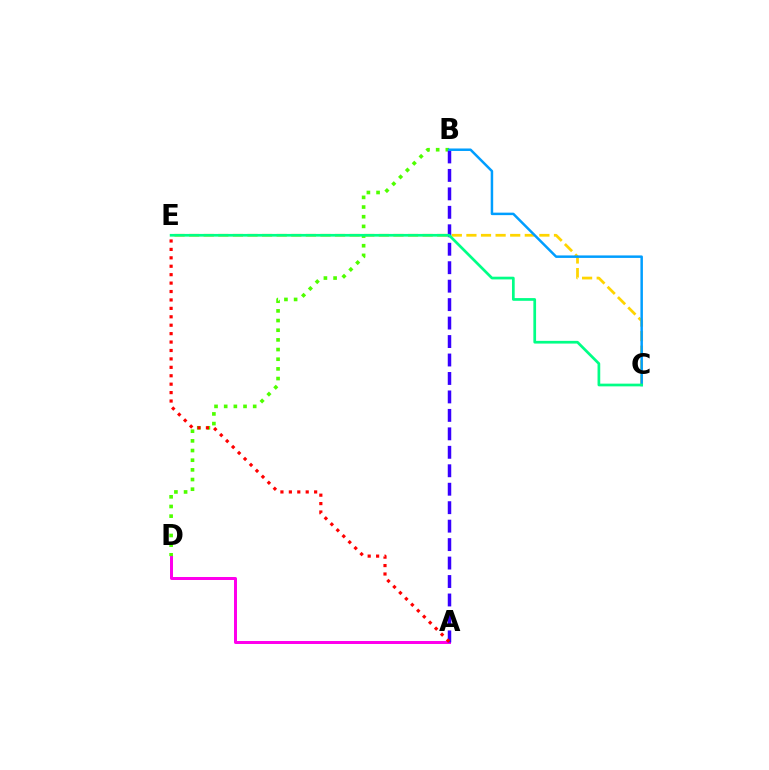{('A', 'D'): [{'color': '#ff00ed', 'line_style': 'solid', 'thickness': 2.16}], ('C', 'E'): [{'color': '#ffd500', 'line_style': 'dashed', 'thickness': 1.98}, {'color': '#00ff86', 'line_style': 'solid', 'thickness': 1.95}], ('B', 'D'): [{'color': '#4fff00', 'line_style': 'dotted', 'thickness': 2.63}], ('A', 'B'): [{'color': '#3700ff', 'line_style': 'dashed', 'thickness': 2.51}], ('B', 'C'): [{'color': '#009eff', 'line_style': 'solid', 'thickness': 1.79}], ('A', 'E'): [{'color': '#ff0000', 'line_style': 'dotted', 'thickness': 2.29}]}